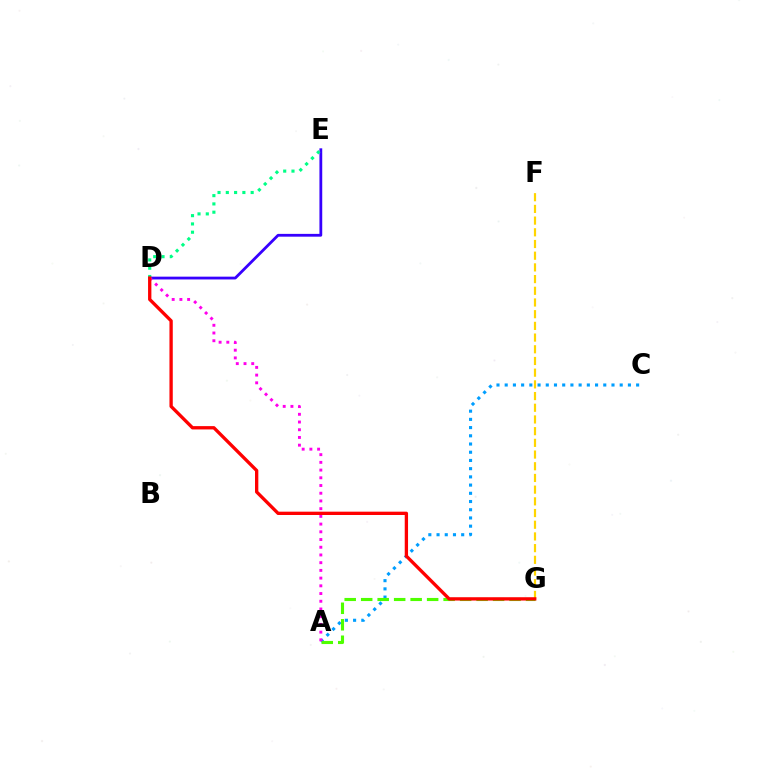{('D', 'E'): [{'color': '#3700ff', 'line_style': 'solid', 'thickness': 2.01}, {'color': '#00ff86', 'line_style': 'dotted', 'thickness': 2.25}], ('A', 'C'): [{'color': '#009eff', 'line_style': 'dotted', 'thickness': 2.23}], ('A', 'G'): [{'color': '#4fff00', 'line_style': 'dashed', 'thickness': 2.24}], ('F', 'G'): [{'color': '#ffd500', 'line_style': 'dashed', 'thickness': 1.59}], ('A', 'D'): [{'color': '#ff00ed', 'line_style': 'dotted', 'thickness': 2.1}], ('D', 'G'): [{'color': '#ff0000', 'line_style': 'solid', 'thickness': 2.39}]}